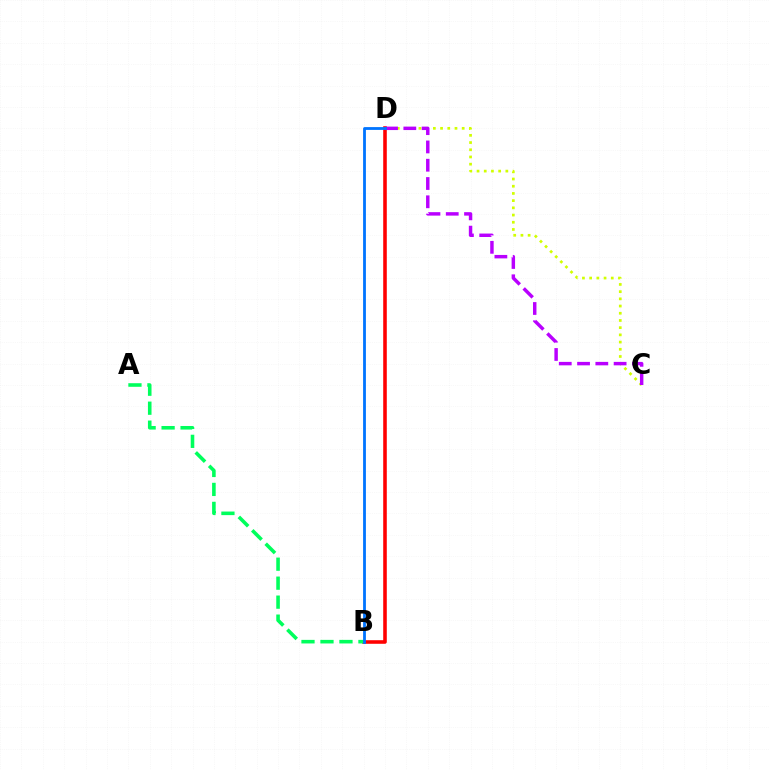{('B', 'D'): [{'color': '#ff0000', 'line_style': 'solid', 'thickness': 2.57}, {'color': '#0074ff', 'line_style': 'solid', 'thickness': 2.02}], ('A', 'B'): [{'color': '#00ff5c', 'line_style': 'dashed', 'thickness': 2.58}], ('C', 'D'): [{'color': '#d1ff00', 'line_style': 'dotted', 'thickness': 1.96}, {'color': '#b900ff', 'line_style': 'dashed', 'thickness': 2.48}]}